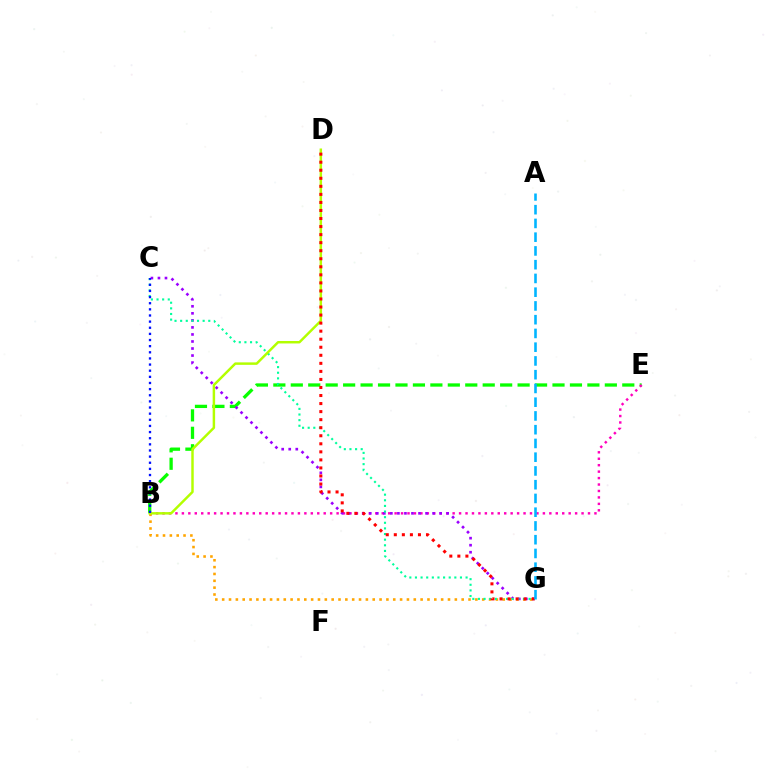{('B', 'E'): [{'color': '#08ff00', 'line_style': 'dashed', 'thickness': 2.37}, {'color': '#ff00bd', 'line_style': 'dotted', 'thickness': 1.75}], ('C', 'G'): [{'color': '#9b00ff', 'line_style': 'dotted', 'thickness': 1.91}, {'color': '#00ff9d', 'line_style': 'dotted', 'thickness': 1.53}], ('B', 'G'): [{'color': '#ffa500', 'line_style': 'dotted', 'thickness': 1.86}], ('B', 'D'): [{'color': '#b3ff00', 'line_style': 'solid', 'thickness': 1.77}], ('B', 'C'): [{'color': '#0010ff', 'line_style': 'dotted', 'thickness': 1.67}], ('D', 'G'): [{'color': '#ff0000', 'line_style': 'dotted', 'thickness': 2.19}], ('A', 'G'): [{'color': '#00b5ff', 'line_style': 'dashed', 'thickness': 1.87}]}